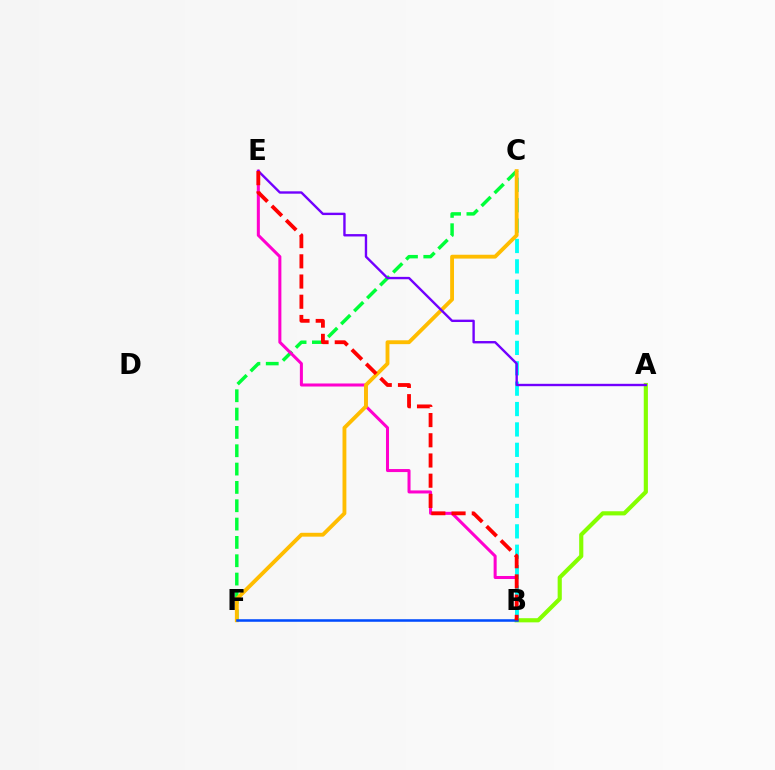{('C', 'F'): [{'color': '#00ff39', 'line_style': 'dashed', 'thickness': 2.49}, {'color': '#ffbd00', 'line_style': 'solid', 'thickness': 2.77}], ('B', 'E'): [{'color': '#ff00cf', 'line_style': 'solid', 'thickness': 2.18}, {'color': '#ff0000', 'line_style': 'dashed', 'thickness': 2.75}], ('A', 'B'): [{'color': '#84ff00', 'line_style': 'solid', 'thickness': 2.99}], ('B', 'C'): [{'color': '#00fff6', 'line_style': 'dashed', 'thickness': 2.77}], ('B', 'F'): [{'color': '#004bff', 'line_style': 'solid', 'thickness': 1.83}], ('A', 'E'): [{'color': '#7200ff', 'line_style': 'solid', 'thickness': 1.71}]}